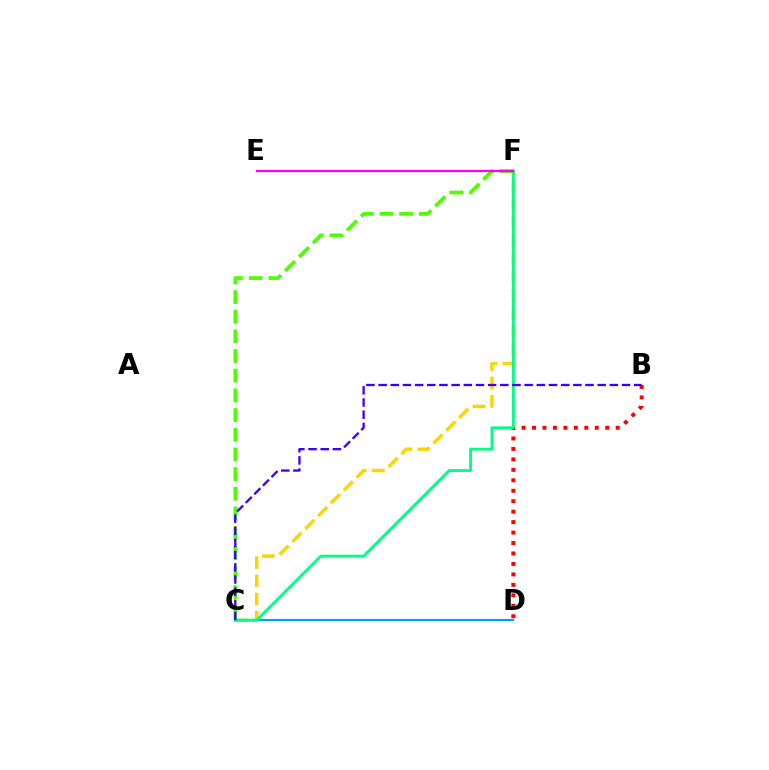{('C', 'F'): [{'color': '#ffd500', 'line_style': 'dashed', 'thickness': 2.47}, {'color': '#00ff86', 'line_style': 'solid', 'thickness': 2.06}, {'color': '#4fff00', 'line_style': 'dashed', 'thickness': 2.67}], ('C', 'D'): [{'color': '#009eff', 'line_style': 'solid', 'thickness': 1.54}], ('B', 'D'): [{'color': '#ff0000', 'line_style': 'dotted', 'thickness': 2.84}], ('E', 'F'): [{'color': '#ff00ed', 'line_style': 'solid', 'thickness': 1.65}], ('B', 'C'): [{'color': '#3700ff', 'line_style': 'dashed', 'thickness': 1.65}]}